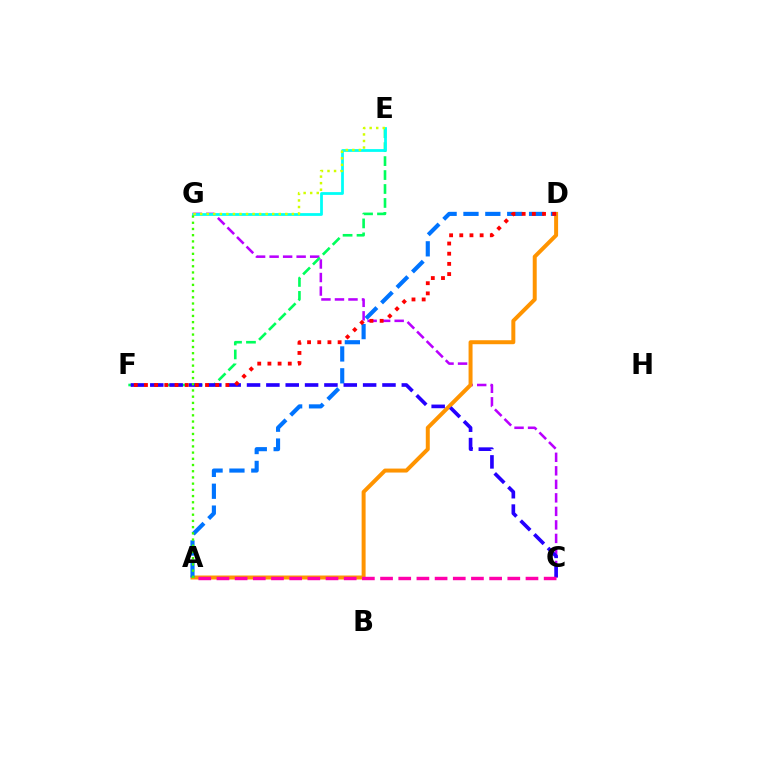{('C', 'G'): [{'color': '#b900ff', 'line_style': 'dashed', 'thickness': 1.84}], ('E', 'F'): [{'color': '#00ff5c', 'line_style': 'dashed', 'thickness': 1.9}], ('A', 'D'): [{'color': '#ff9400', 'line_style': 'solid', 'thickness': 2.86}, {'color': '#0074ff', 'line_style': 'dashed', 'thickness': 2.97}], ('C', 'F'): [{'color': '#2500ff', 'line_style': 'dashed', 'thickness': 2.63}], ('D', 'F'): [{'color': '#ff0000', 'line_style': 'dotted', 'thickness': 2.77}], ('E', 'G'): [{'color': '#00fff6', 'line_style': 'solid', 'thickness': 2.0}, {'color': '#d1ff00', 'line_style': 'dotted', 'thickness': 1.78}], ('A', 'C'): [{'color': '#ff00ac', 'line_style': 'dashed', 'thickness': 2.47}], ('A', 'G'): [{'color': '#3dff00', 'line_style': 'dotted', 'thickness': 1.69}]}